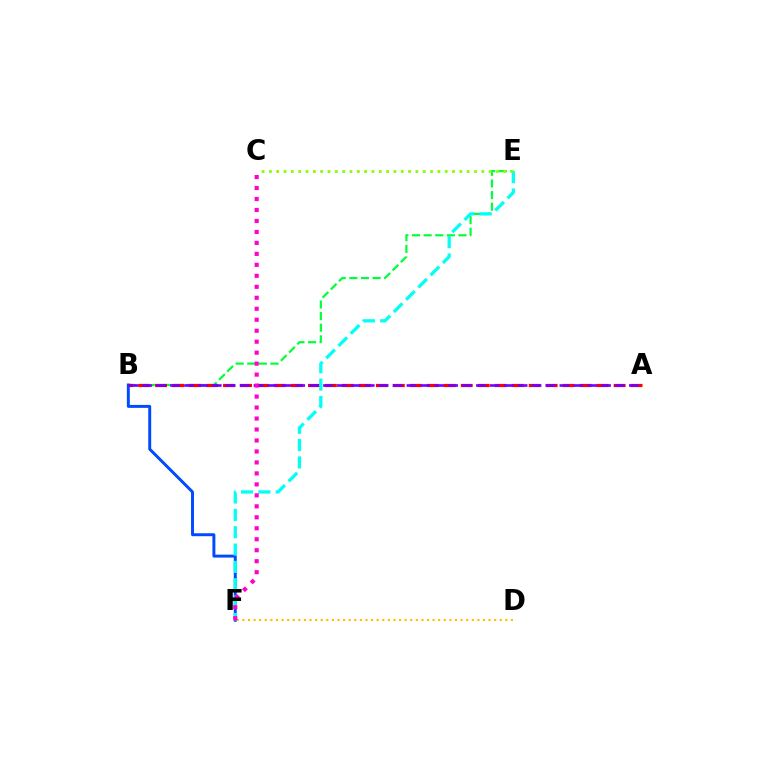{('B', 'E'): [{'color': '#00ff39', 'line_style': 'dashed', 'thickness': 1.58}], ('B', 'F'): [{'color': '#004bff', 'line_style': 'solid', 'thickness': 2.13}], ('A', 'B'): [{'color': '#ff0000', 'line_style': 'dashed', 'thickness': 2.31}, {'color': '#7200ff', 'line_style': 'dashed', 'thickness': 1.89}], ('D', 'F'): [{'color': '#ffbd00', 'line_style': 'dotted', 'thickness': 1.52}], ('E', 'F'): [{'color': '#00fff6', 'line_style': 'dashed', 'thickness': 2.36}], ('C', 'F'): [{'color': '#ff00cf', 'line_style': 'dotted', 'thickness': 2.98}], ('C', 'E'): [{'color': '#84ff00', 'line_style': 'dotted', 'thickness': 1.99}]}